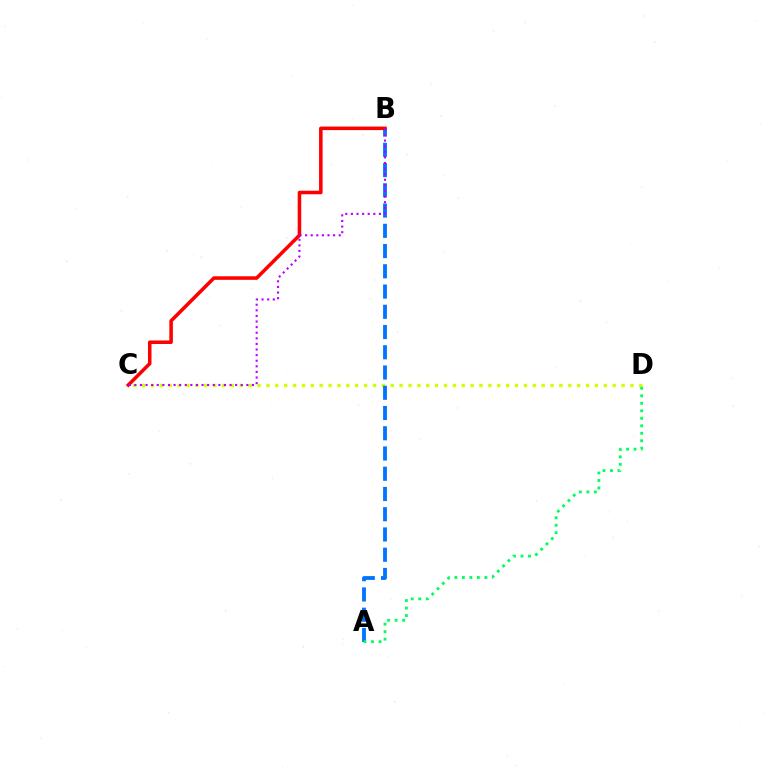{('C', 'D'): [{'color': '#d1ff00', 'line_style': 'dotted', 'thickness': 2.41}], ('A', 'B'): [{'color': '#0074ff', 'line_style': 'dashed', 'thickness': 2.75}], ('A', 'D'): [{'color': '#00ff5c', 'line_style': 'dotted', 'thickness': 2.04}], ('B', 'C'): [{'color': '#ff0000', 'line_style': 'solid', 'thickness': 2.54}, {'color': '#b900ff', 'line_style': 'dotted', 'thickness': 1.52}]}